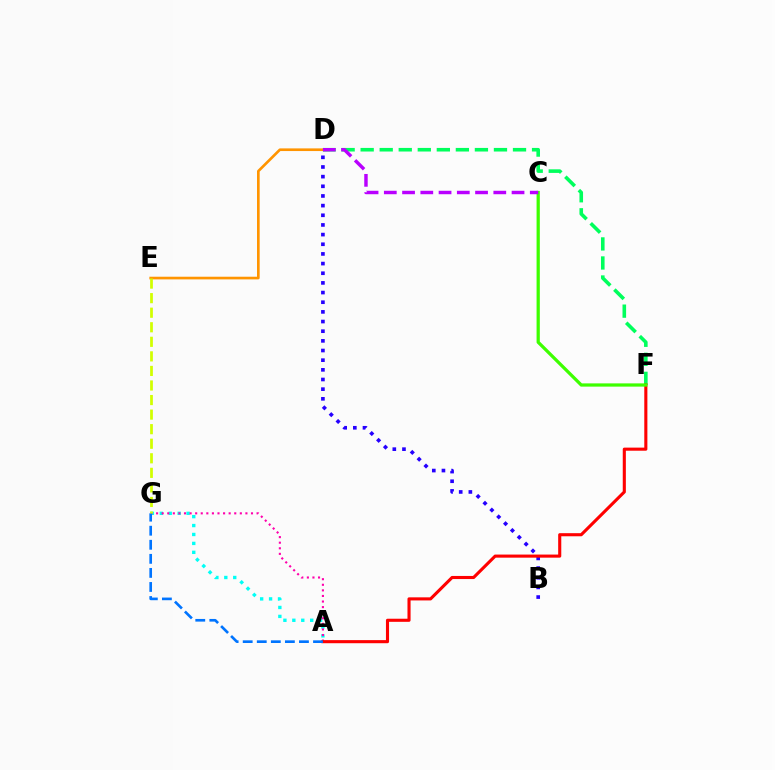{('D', 'F'): [{'color': '#00ff5c', 'line_style': 'dashed', 'thickness': 2.59}], ('A', 'G'): [{'color': '#00fff6', 'line_style': 'dotted', 'thickness': 2.43}, {'color': '#ff00ac', 'line_style': 'dotted', 'thickness': 1.52}, {'color': '#0074ff', 'line_style': 'dashed', 'thickness': 1.91}], ('B', 'D'): [{'color': '#2500ff', 'line_style': 'dotted', 'thickness': 2.62}], ('A', 'F'): [{'color': '#ff0000', 'line_style': 'solid', 'thickness': 2.23}], ('C', 'F'): [{'color': '#3dff00', 'line_style': 'solid', 'thickness': 2.34}], ('D', 'E'): [{'color': '#ff9400', 'line_style': 'solid', 'thickness': 1.92}], ('C', 'D'): [{'color': '#b900ff', 'line_style': 'dashed', 'thickness': 2.48}], ('E', 'G'): [{'color': '#d1ff00', 'line_style': 'dashed', 'thickness': 1.98}]}